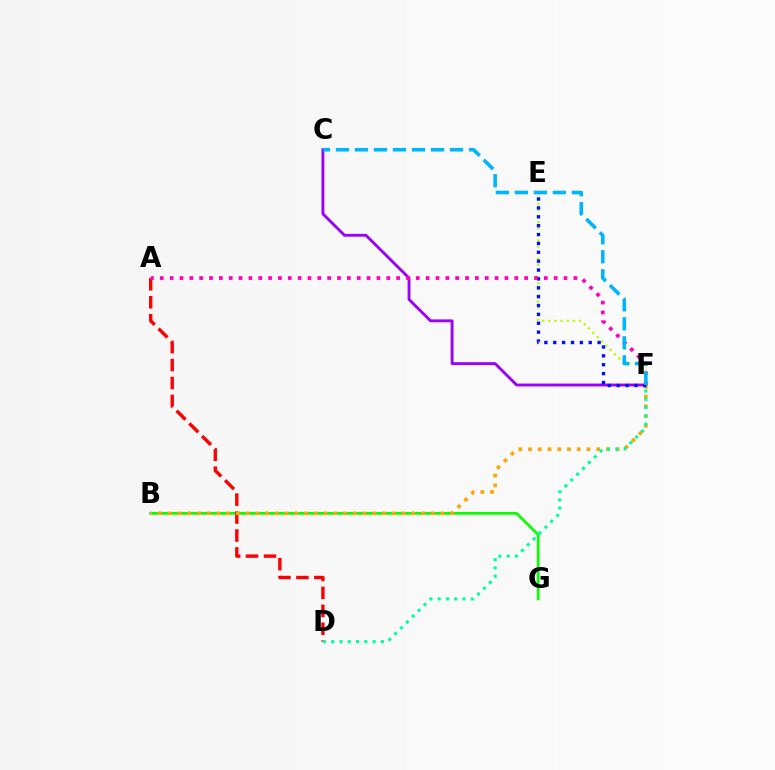{('B', 'G'): [{'color': '#08ff00', 'line_style': 'solid', 'thickness': 1.96}], ('A', 'D'): [{'color': '#ff0000', 'line_style': 'dashed', 'thickness': 2.44}], ('C', 'F'): [{'color': '#9b00ff', 'line_style': 'solid', 'thickness': 2.07}, {'color': '#00b5ff', 'line_style': 'dashed', 'thickness': 2.58}], ('E', 'F'): [{'color': '#b3ff00', 'line_style': 'dotted', 'thickness': 1.66}, {'color': '#0010ff', 'line_style': 'dotted', 'thickness': 2.41}], ('B', 'F'): [{'color': '#ffa500', 'line_style': 'dotted', 'thickness': 2.65}], ('D', 'F'): [{'color': '#00ff9d', 'line_style': 'dotted', 'thickness': 2.25}], ('A', 'F'): [{'color': '#ff00bd', 'line_style': 'dotted', 'thickness': 2.68}]}